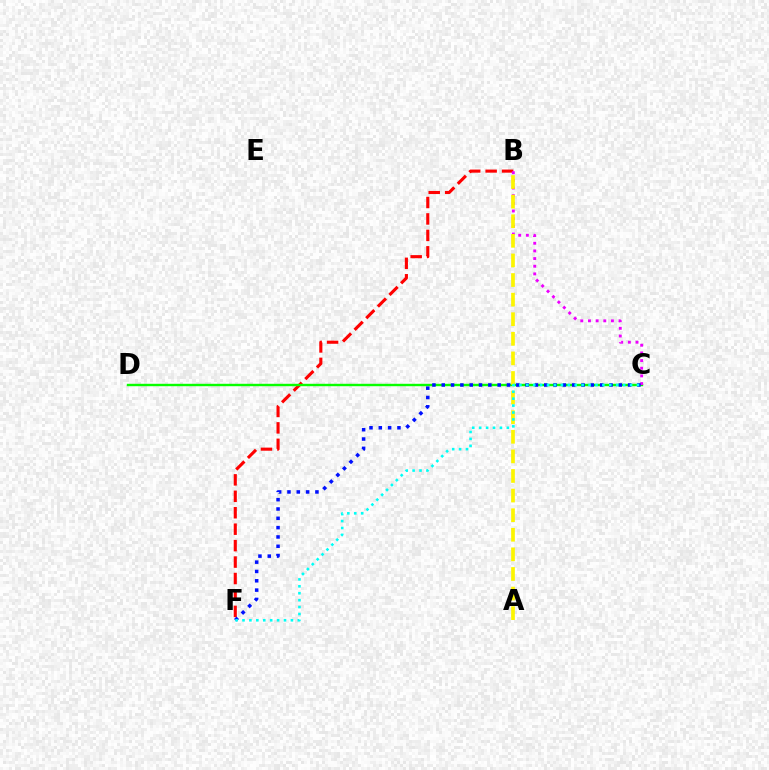{('B', 'F'): [{'color': '#ff0000', 'line_style': 'dashed', 'thickness': 2.23}], ('C', 'D'): [{'color': '#08ff00', 'line_style': 'solid', 'thickness': 1.74}], ('B', 'C'): [{'color': '#ee00ff', 'line_style': 'dotted', 'thickness': 2.08}], ('C', 'F'): [{'color': '#0010ff', 'line_style': 'dotted', 'thickness': 2.53}, {'color': '#00fff6', 'line_style': 'dotted', 'thickness': 1.88}], ('A', 'B'): [{'color': '#fcf500', 'line_style': 'dashed', 'thickness': 2.66}]}